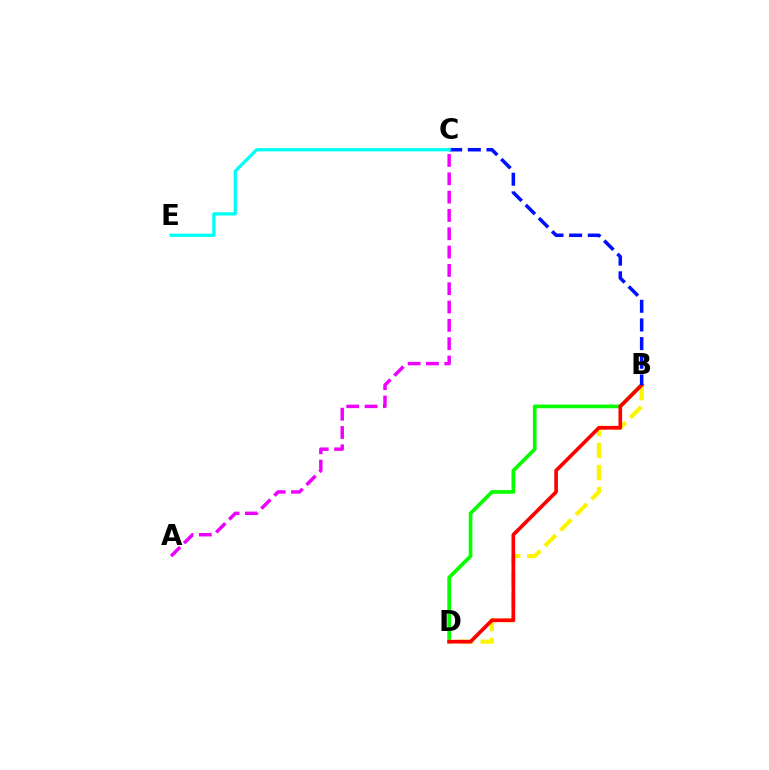{('B', 'D'): [{'color': '#08ff00', 'line_style': 'solid', 'thickness': 2.66}, {'color': '#fcf500', 'line_style': 'dashed', 'thickness': 2.99}, {'color': '#ff0000', 'line_style': 'solid', 'thickness': 2.63}], ('A', 'C'): [{'color': '#ee00ff', 'line_style': 'dashed', 'thickness': 2.49}], ('B', 'C'): [{'color': '#0010ff', 'line_style': 'dashed', 'thickness': 2.53}], ('C', 'E'): [{'color': '#00fff6', 'line_style': 'solid', 'thickness': 2.35}]}